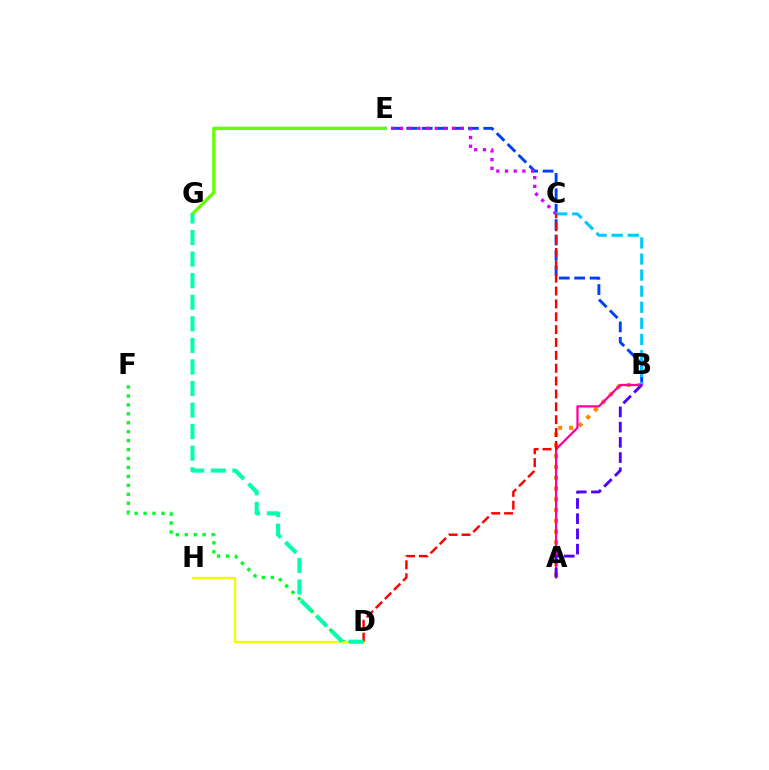{('B', 'E'): [{'color': '#003fff', 'line_style': 'dashed', 'thickness': 2.09}], ('C', 'E'): [{'color': '#d600ff', 'line_style': 'dotted', 'thickness': 2.36}], ('D', 'F'): [{'color': '#00ff27', 'line_style': 'dotted', 'thickness': 2.43}], ('E', 'G'): [{'color': '#66ff00', 'line_style': 'solid', 'thickness': 2.39}], ('D', 'H'): [{'color': '#eeff00', 'line_style': 'solid', 'thickness': 1.67}], ('A', 'B'): [{'color': '#ff8800', 'line_style': 'dotted', 'thickness': 2.93}, {'color': '#ff00a0', 'line_style': 'solid', 'thickness': 1.64}, {'color': '#4f00ff', 'line_style': 'dashed', 'thickness': 2.07}], ('B', 'C'): [{'color': '#00c7ff', 'line_style': 'dashed', 'thickness': 2.18}], ('C', 'D'): [{'color': '#ff0000', 'line_style': 'dashed', 'thickness': 1.75}], ('D', 'G'): [{'color': '#00ffaf', 'line_style': 'dashed', 'thickness': 2.93}]}